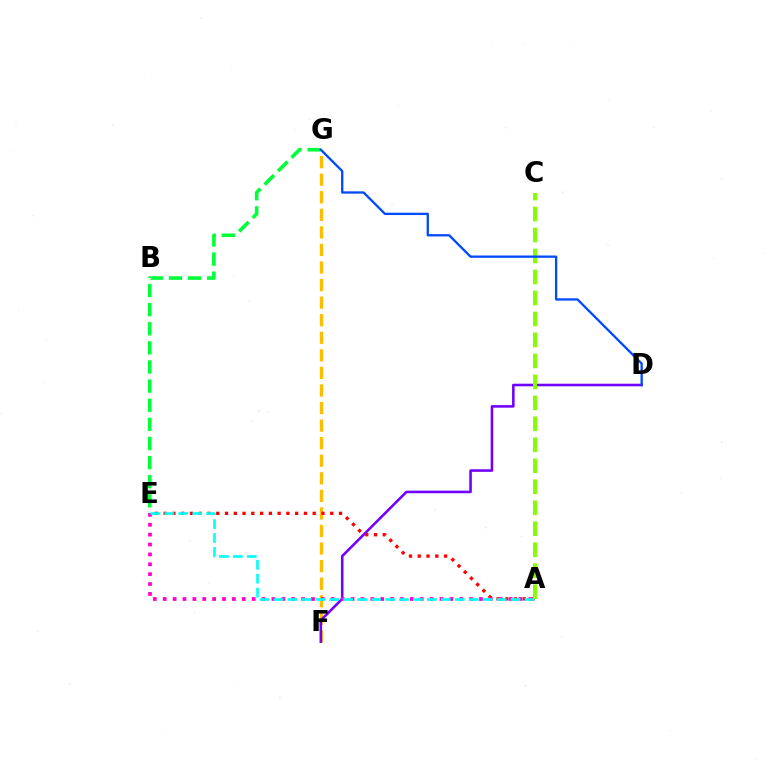{('F', 'G'): [{'color': '#ffbd00', 'line_style': 'dashed', 'thickness': 2.39}], ('D', 'F'): [{'color': '#7200ff', 'line_style': 'solid', 'thickness': 1.85}], ('A', 'E'): [{'color': '#ff0000', 'line_style': 'dotted', 'thickness': 2.38}, {'color': '#ff00cf', 'line_style': 'dotted', 'thickness': 2.69}, {'color': '#00fff6', 'line_style': 'dashed', 'thickness': 1.89}], ('E', 'G'): [{'color': '#00ff39', 'line_style': 'dashed', 'thickness': 2.6}], ('A', 'C'): [{'color': '#84ff00', 'line_style': 'dashed', 'thickness': 2.85}], ('D', 'G'): [{'color': '#004bff', 'line_style': 'solid', 'thickness': 1.67}]}